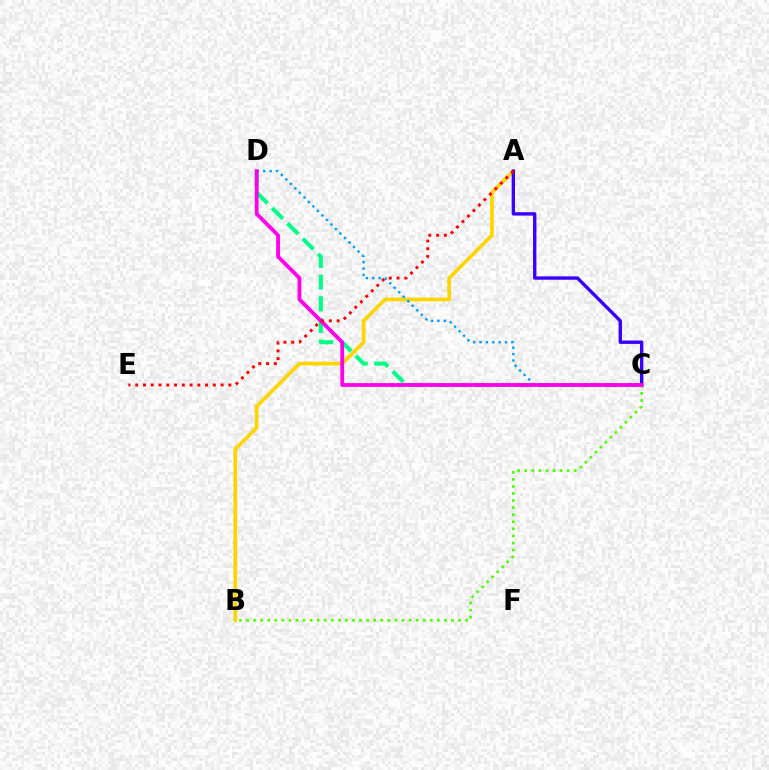{('A', 'B'): [{'color': '#ffd500', 'line_style': 'solid', 'thickness': 2.66}], ('A', 'C'): [{'color': '#3700ff', 'line_style': 'solid', 'thickness': 2.43}], ('C', 'D'): [{'color': '#00ff86', 'line_style': 'dashed', 'thickness': 2.94}, {'color': '#009eff', 'line_style': 'dotted', 'thickness': 1.73}, {'color': '#ff00ed', 'line_style': 'solid', 'thickness': 2.74}], ('B', 'C'): [{'color': '#4fff00', 'line_style': 'dotted', 'thickness': 1.92}], ('A', 'E'): [{'color': '#ff0000', 'line_style': 'dotted', 'thickness': 2.11}]}